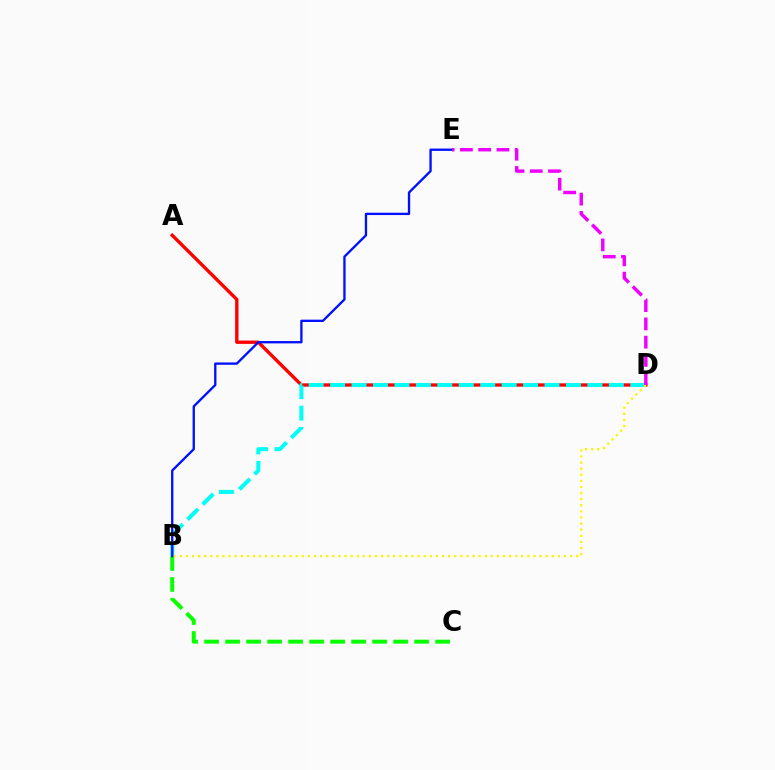{('B', 'C'): [{'color': '#08ff00', 'line_style': 'dashed', 'thickness': 2.85}], ('A', 'D'): [{'color': '#ff0000', 'line_style': 'solid', 'thickness': 2.42}], ('B', 'D'): [{'color': '#00fff6', 'line_style': 'dashed', 'thickness': 2.91}, {'color': '#fcf500', 'line_style': 'dotted', 'thickness': 1.66}], ('B', 'E'): [{'color': '#0010ff', 'line_style': 'solid', 'thickness': 1.68}], ('D', 'E'): [{'color': '#ee00ff', 'line_style': 'dashed', 'thickness': 2.48}]}